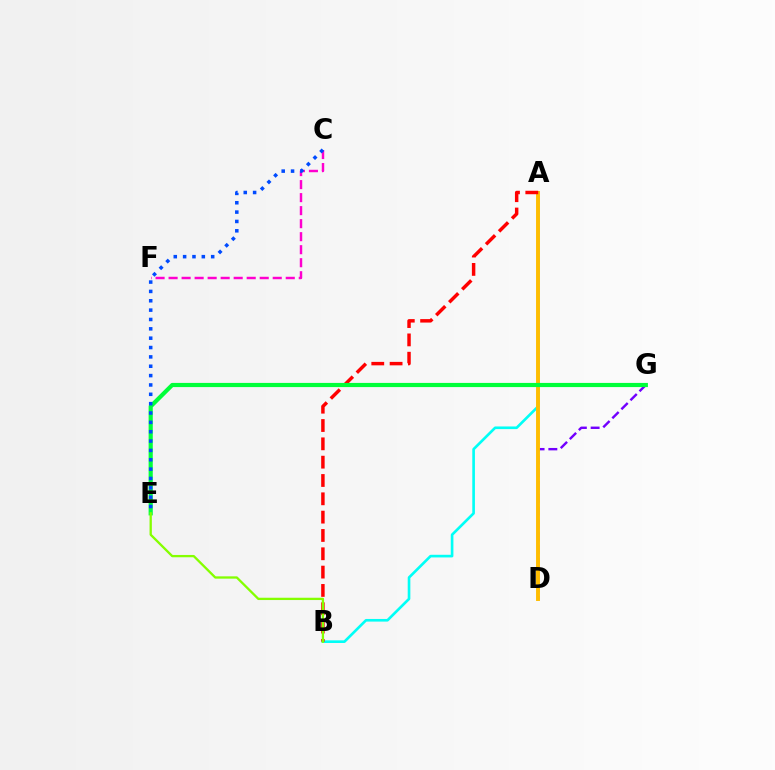{('A', 'B'): [{'color': '#00fff6', 'line_style': 'solid', 'thickness': 1.9}, {'color': '#ff0000', 'line_style': 'dashed', 'thickness': 2.49}], ('D', 'G'): [{'color': '#7200ff', 'line_style': 'dashed', 'thickness': 1.74}], ('A', 'D'): [{'color': '#ffbd00', 'line_style': 'solid', 'thickness': 2.81}], ('E', 'G'): [{'color': '#00ff39', 'line_style': 'solid', 'thickness': 3.0}], ('C', 'F'): [{'color': '#ff00cf', 'line_style': 'dashed', 'thickness': 1.77}], ('C', 'E'): [{'color': '#004bff', 'line_style': 'dotted', 'thickness': 2.54}], ('B', 'E'): [{'color': '#84ff00', 'line_style': 'solid', 'thickness': 1.66}]}